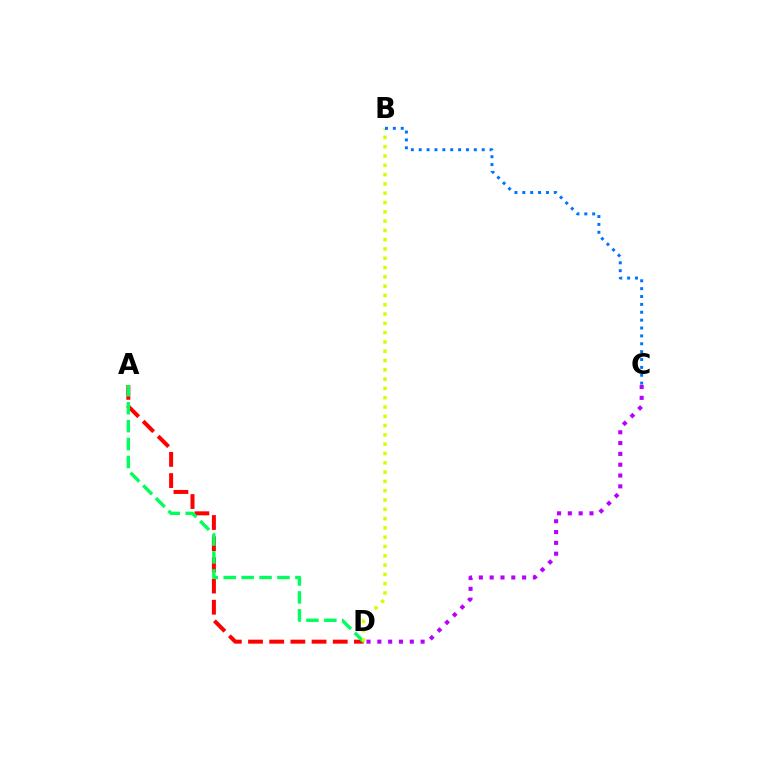{('A', 'D'): [{'color': '#ff0000', 'line_style': 'dashed', 'thickness': 2.88}, {'color': '#00ff5c', 'line_style': 'dashed', 'thickness': 2.44}], ('B', 'D'): [{'color': '#d1ff00', 'line_style': 'dotted', 'thickness': 2.53}], ('C', 'D'): [{'color': '#b900ff', 'line_style': 'dotted', 'thickness': 2.94}], ('B', 'C'): [{'color': '#0074ff', 'line_style': 'dotted', 'thickness': 2.14}]}